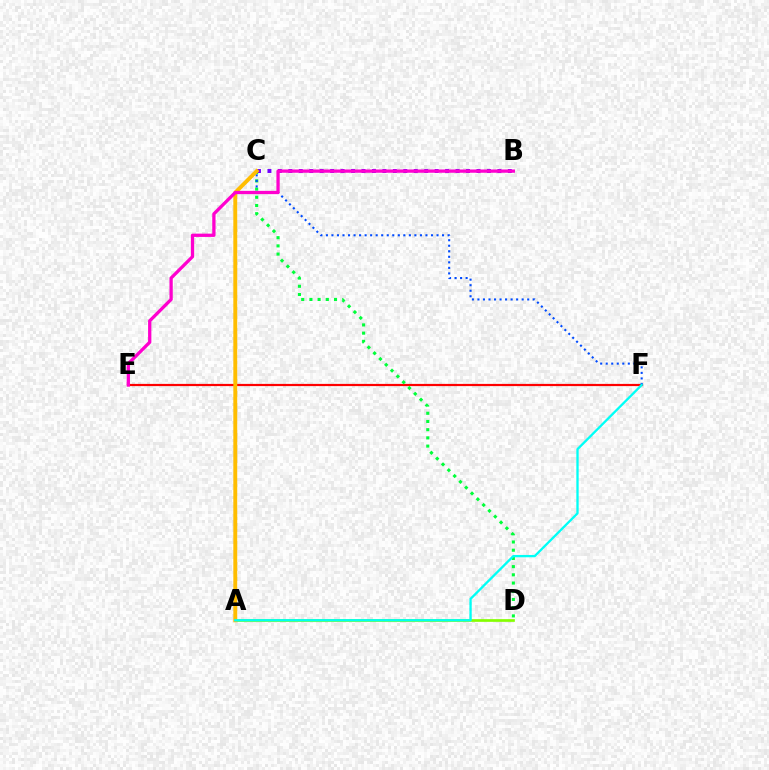{('E', 'F'): [{'color': '#ff0000', 'line_style': 'solid', 'thickness': 1.59}], ('C', 'D'): [{'color': '#00ff39', 'line_style': 'dotted', 'thickness': 2.23}], ('A', 'D'): [{'color': '#84ff00', 'line_style': 'solid', 'thickness': 1.94}], ('B', 'C'): [{'color': '#7200ff', 'line_style': 'dotted', 'thickness': 2.84}], ('C', 'F'): [{'color': '#004bff', 'line_style': 'dotted', 'thickness': 1.5}], ('A', 'C'): [{'color': '#ffbd00', 'line_style': 'solid', 'thickness': 2.81}], ('B', 'E'): [{'color': '#ff00cf', 'line_style': 'solid', 'thickness': 2.36}], ('A', 'F'): [{'color': '#00fff6', 'line_style': 'solid', 'thickness': 1.67}]}